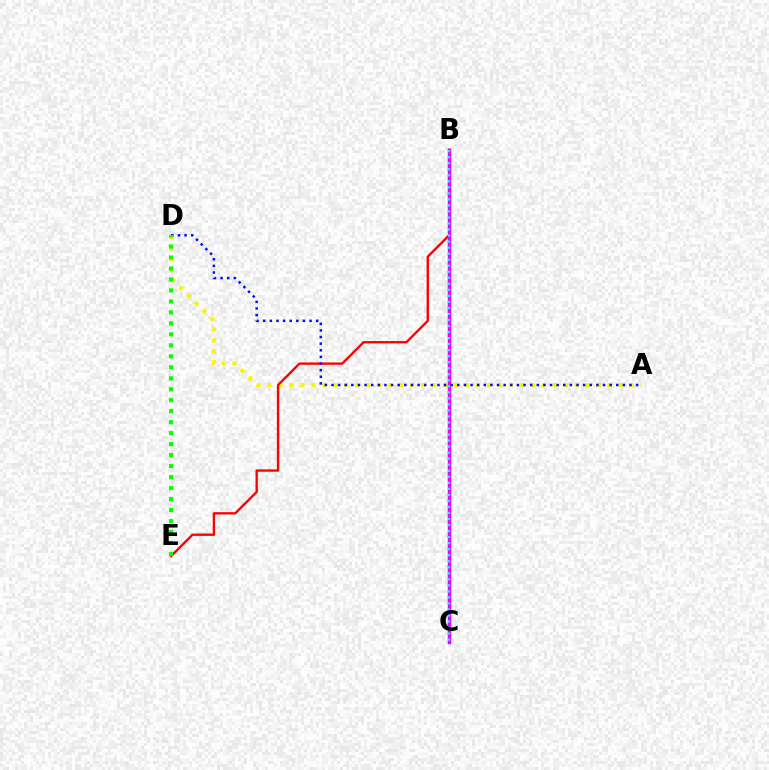{('A', 'D'): [{'color': '#fcf500', 'line_style': 'dotted', 'thickness': 2.98}, {'color': '#0010ff', 'line_style': 'dotted', 'thickness': 1.8}], ('B', 'E'): [{'color': '#ff0000', 'line_style': 'solid', 'thickness': 1.7}], ('B', 'C'): [{'color': '#ee00ff', 'line_style': 'solid', 'thickness': 2.5}, {'color': '#00fff6', 'line_style': 'dotted', 'thickness': 1.64}], ('D', 'E'): [{'color': '#08ff00', 'line_style': 'dotted', 'thickness': 2.98}]}